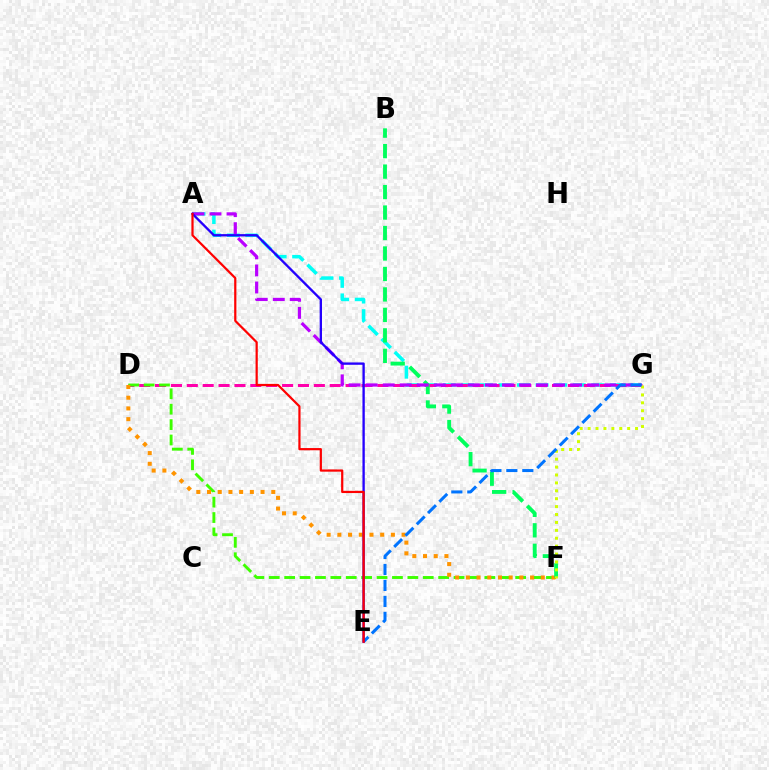{('A', 'G'): [{'color': '#00fff6', 'line_style': 'dashed', 'thickness': 2.52}, {'color': '#b900ff', 'line_style': 'dashed', 'thickness': 2.31}], ('D', 'G'): [{'color': '#ff00ac', 'line_style': 'dashed', 'thickness': 2.16}], ('D', 'F'): [{'color': '#3dff00', 'line_style': 'dashed', 'thickness': 2.09}, {'color': '#ff9400', 'line_style': 'dotted', 'thickness': 2.91}], ('B', 'F'): [{'color': '#00ff5c', 'line_style': 'dashed', 'thickness': 2.78}], ('F', 'G'): [{'color': '#d1ff00', 'line_style': 'dotted', 'thickness': 2.15}], ('E', 'G'): [{'color': '#0074ff', 'line_style': 'dashed', 'thickness': 2.17}], ('A', 'E'): [{'color': '#2500ff', 'line_style': 'solid', 'thickness': 1.68}, {'color': '#ff0000', 'line_style': 'solid', 'thickness': 1.59}]}